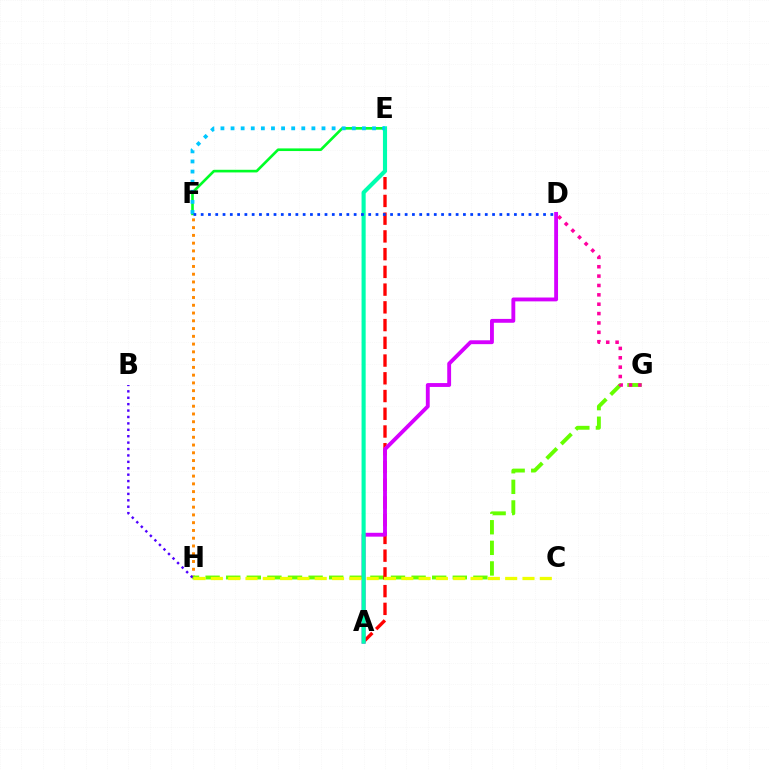{('F', 'H'): [{'color': '#ff8800', 'line_style': 'dotted', 'thickness': 2.11}], ('G', 'H'): [{'color': '#66ff00', 'line_style': 'dashed', 'thickness': 2.8}], ('A', 'E'): [{'color': '#ff0000', 'line_style': 'dashed', 'thickness': 2.41}, {'color': '#00ffaf', 'line_style': 'solid', 'thickness': 2.96}], ('E', 'F'): [{'color': '#00ff27', 'line_style': 'solid', 'thickness': 1.9}, {'color': '#00c7ff', 'line_style': 'dotted', 'thickness': 2.75}], ('A', 'D'): [{'color': '#d600ff', 'line_style': 'solid', 'thickness': 2.78}], ('B', 'H'): [{'color': '#4f00ff', 'line_style': 'dotted', 'thickness': 1.74}], ('D', 'G'): [{'color': '#ff00a0', 'line_style': 'dotted', 'thickness': 2.55}], ('C', 'H'): [{'color': '#eeff00', 'line_style': 'dashed', 'thickness': 2.35}], ('D', 'F'): [{'color': '#003fff', 'line_style': 'dotted', 'thickness': 1.98}]}